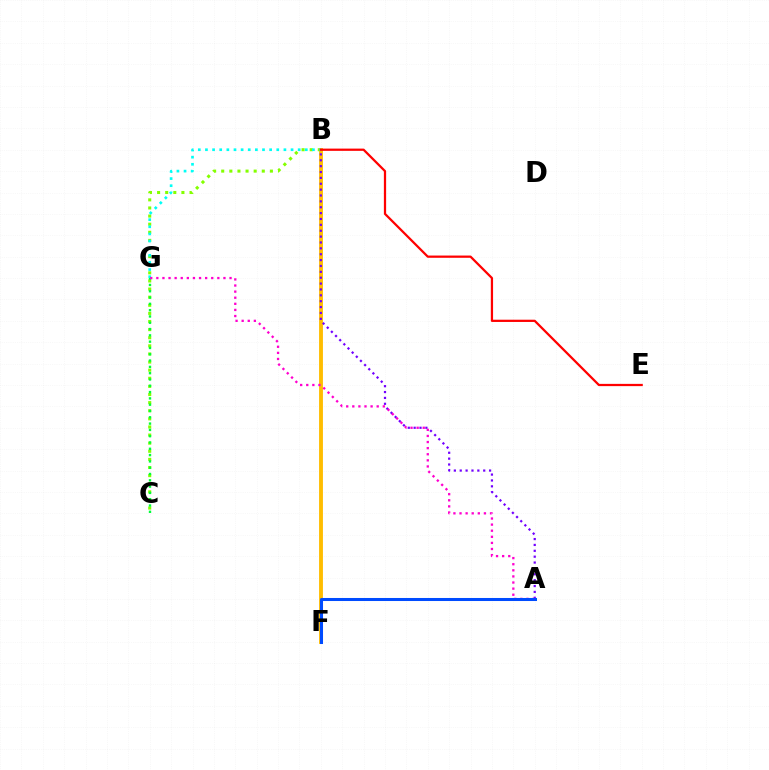{('B', 'C'): [{'color': '#84ff00', 'line_style': 'dotted', 'thickness': 2.2}], ('B', 'F'): [{'color': '#ffbd00', 'line_style': 'solid', 'thickness': 2.79}], ('A', 'B'): [{'color': '#7200ff', 'line_style': 'dotted', 'thickness': 1.6}], ('C', 'G'): [{'color': '#00ff39', 'line_style': 'dotted', 'thickness': 1.71}], ('B', 'G'): [{'color': '#00fff6', 'line_style': 'dotted', 'thickness': 1.94}], ('A', 'G'): [{'color': '#ff00cf', 'line_style': 'dotted', 'thickness': 1.66}], ('A', 'F'): [{'color': '#004bff', 'line_style': 'solid', 'thickness': 2.19}], ('B', 'E'): [{'color': '#ff0000', 'line_style': 'solid', 'thickness': 1.62}]}